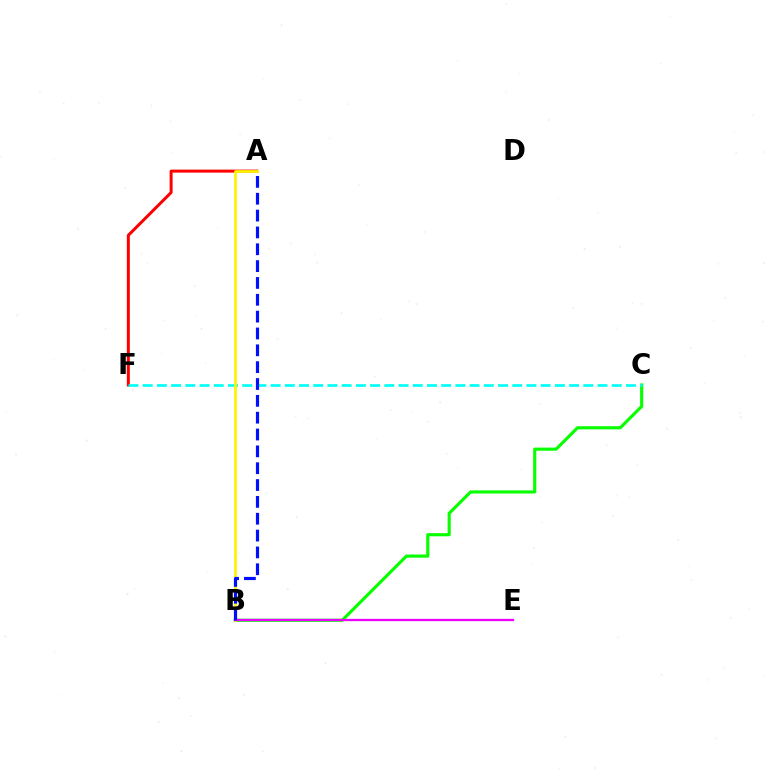{('A', 'F'): [{'color': '#ff0000', 'line_style': 'solid', 'thickness': 2.16}], ('B', 'C'): [{'color': '#08ff00', 'line_style': 'solid', 'thickness': 2.26}], ('C', 'F'): [{'color': '#00fff6', 'line_style': 'dashed', 'thickness': 1.93}], ('A', 'B'): [{'color': '#fcf500', 'line_style': 'solid', 'thickness': 1.98}, {'color': '#0010ff', 'line_style': 'dashed', 'thickness': 2.29}], ('B', 'E'): [{'color': '#ee00ff', 'line_style': 'solid', 'thickness': 1.66}]}